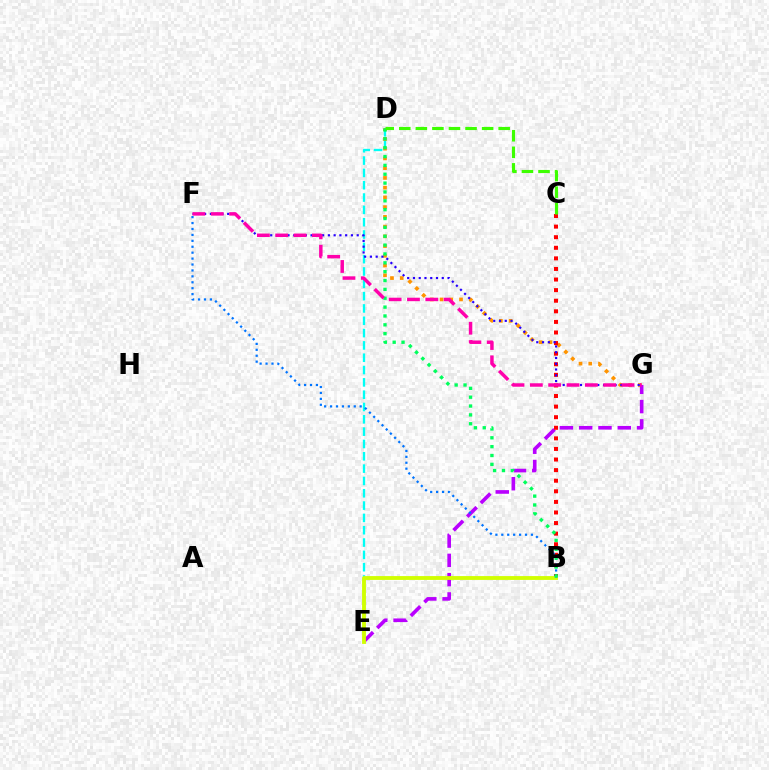{('D', 'E'): [{'color': '#00fff6', 'line_style': 'dashed', 'thickness': 1.67}], ('D', 'G'): [{'color': '#ff9400', 'line_style': 'dotted', 'thickness': 2.65}], ('E', 'G'): [{'color': '#b900ff', 'line_style': 'dashed', 'thickness': 2.62}], ('B', 'C'): [{'color': '#ff0000', 'line_style': 'dotted', 'thickness': 2.88}], ('B', 'E'): [{'color': '#d1ff00', 'line_style': 'solid', 'thickness': 2.76}], ('F', 'G'): [{'color': '#2500ff', 'line_style': 'dotted', 'thickness': 1.57}, {'color': '#ff00ac', 'line_style': 'dashed', 'thickness': 2.49}], ('B', 'F'): [{'color': '#0074ff', 'line_style': 'dotted', 'thickness': 1.61}], ('B', 'D'): [{'color': '#00ff5c', 'line_style': 'dotted', 'thickness': 2.41}], ('C', 'D'): [{'color': '#3dff00', 'line_style': 'dashed', 'thickness': 2.25}]}